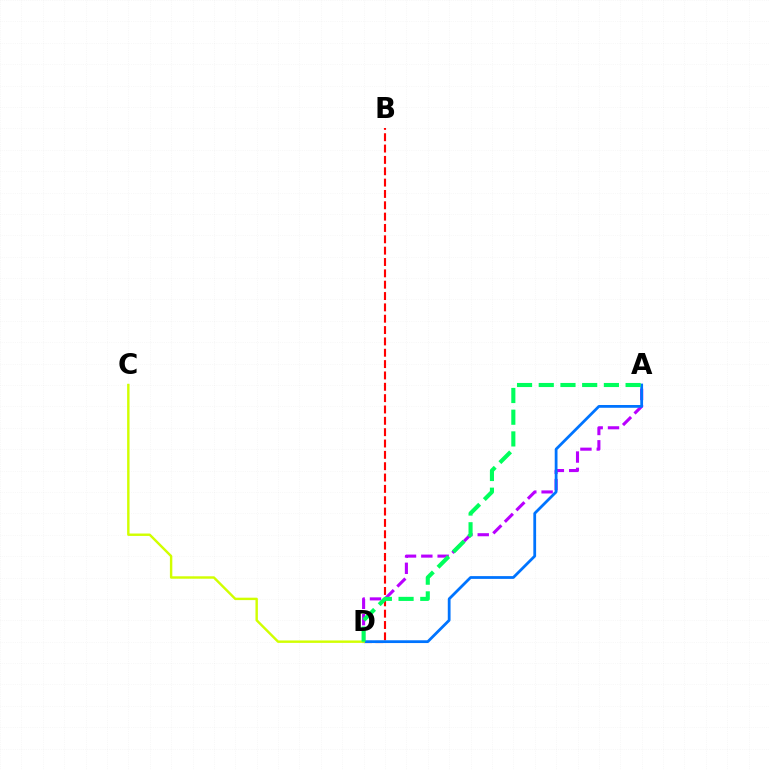{('B', 'D'): [{'color': '#ff0000', 'line_style': 'dashed', 'thickness': 1.54}], ('A', 'D'): [{'color': '#b900ff', 'line_style': 'dashed', 'thickness': 2.22}, {'color': '#0074ff', 'line_style': 'solid', 'thickness': 2.0}, {'color': '#00ff5c', 'line_style': 'dashed', 'thickness': 2.95}], ('C', 'D'): [{'color': '#d1ff00', 'line_style': 'solid', 'thickness': 1.74}]}